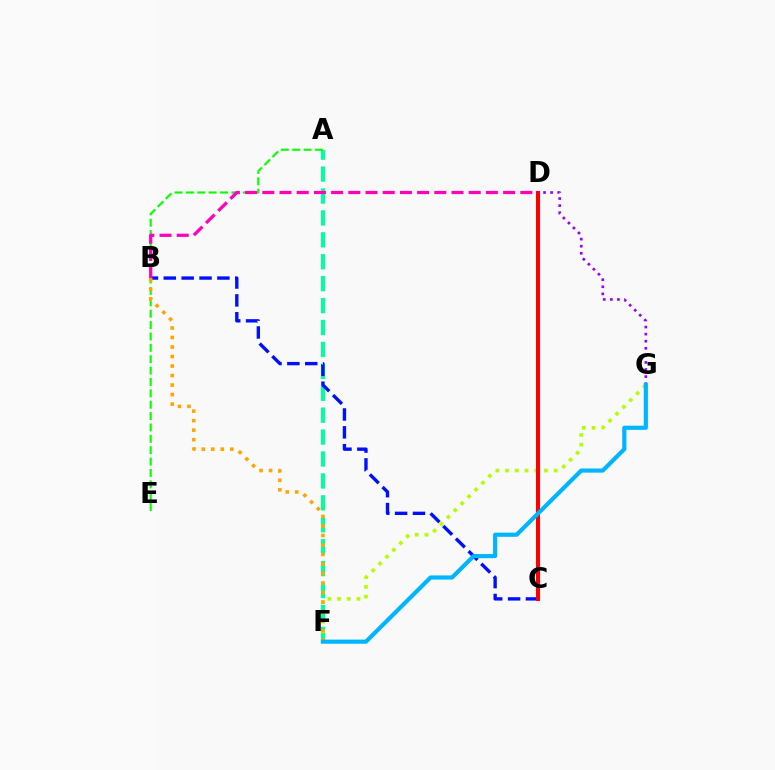{('A', 'F'): [{'color': '#00ff9d', 'line_style': 'dashed', 'thickness': 2.98}], ('A', 'E'): [{'color': '#08ff00', 'line_style': 'dashed', 'thickness': 1.55}], ('B', 'C'): [{'color': '#0010ff', 'line_style': 'dashed', 'thickness': 2.43}], ('F', 'G'): [{'color': '#b3ff00', 'line_style': 'dotted', 'thickness': 2.64}, {'color': '#00b5ff', 'line_style': 'solid', 'thickness': 2.99}], ('B', 'D'): [{'color': '#ff00bd', 'line_style': 'dashed', 'thickness': 2.34}], ('B', 'F'): [{'color': '#ffa500', 'line_style': 'dotted', 'thickness': 2.59}], ('C', 'D'): [{'color': '#ff0000', 'line_style': 'solid', 'thickness': 2.92}], ('D', 'G'): [{'color': '#9b00ff', 'line_style': 'dotted', 'thickness': 1.92}]}